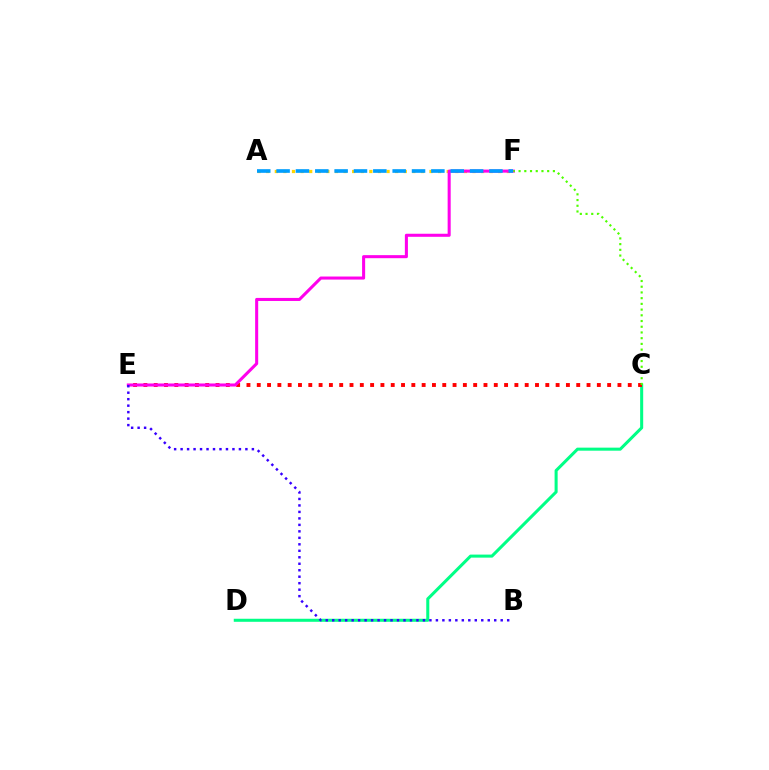{('A', 'F'): [{'color': '#ffd500', 'line_style': 'dotted', 'thickness': 2.34}, {'color': '#009eff', 'line_style': 'dashed', 'thickness': 2.63}], ('C', 'D'): [{'color': '#00ff86', 'line_style': 'solid', 'thickness': 2.19}], ('C', 'E'): [{'color': '#ff0000', 'line_style': 'dotted', 'thickness': 2.8}], ('E', 'F'): [{'color': '#ff00ed', 'line_style': 'solid', 'thickness': 2.2}], ('C', 'F'): [{'color': '#4fff00', 'line_style': 'dotted', 'thickness': 1.55}], ('B', 'E'): [{'color': '#3700ff', 'line_style': 'dotted', 'thickness': 1.76}]}